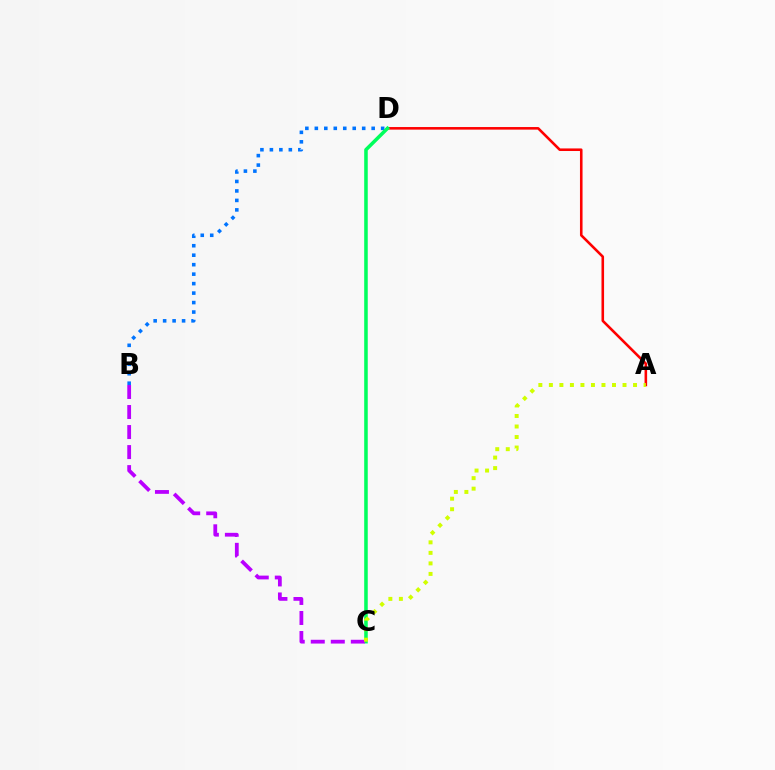{('A', 'D'): [{'color': '#ff0000', 'line_style': 'solid', 'thickness': 1.86}], ('B', 'D'): [{'color': '#0074ff', 'line_style': 'dotted', 'thickness': 2.57}], ('C', 'D'): [{'color': '#00ff5c', 'line_style': 'solid', 'thickness': 2.55}], ('B', 'C'): [{'color': '#b900ff', 'line_style': 'dashed', 'thickness': 2.72}], ('A', 'C'): [{'color': '#d1ff00', 'line_style': 'dotted', 'thickness': 2.86}]}